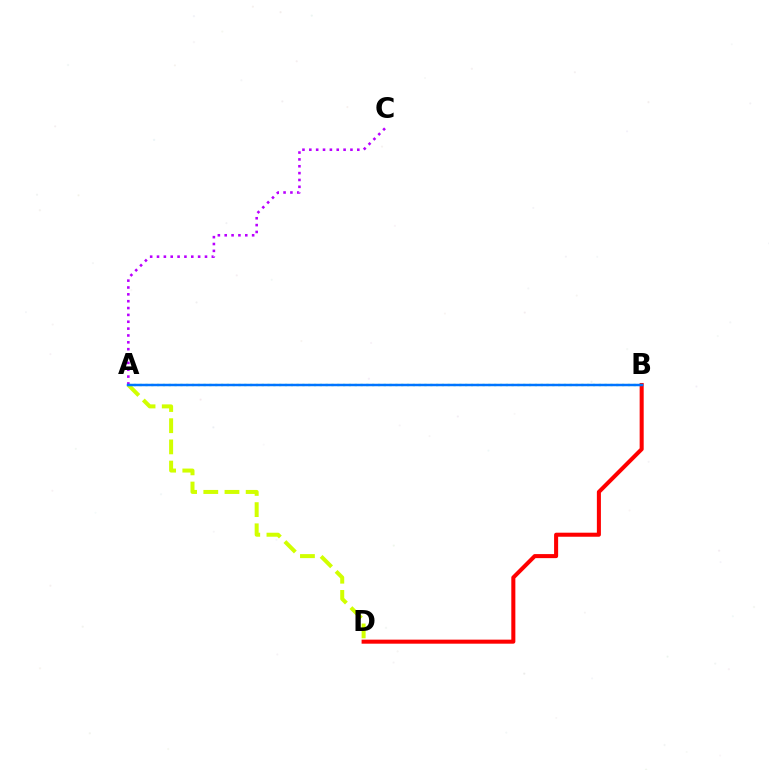{('A', 'D'): [{'color': '#d1ff00', 'line_style': 'dashed', 'thickness': 2.88}], ('B', 'D'): [{'color': '#ff0000', 'line_style': 'solid', 'thickness': 2.91}], ('A', 'B'): [{'color': '#00ff5c', 'line_style': 'dotted', 'thickness': 1.58}, {'color': '#0074ff', 'line_style': 'solid', 'thickness': 1.78}], ('A', 'C'): [{'color': '#b900ff', 'line_style': 'dotted', 'thickness': 1.86}]}